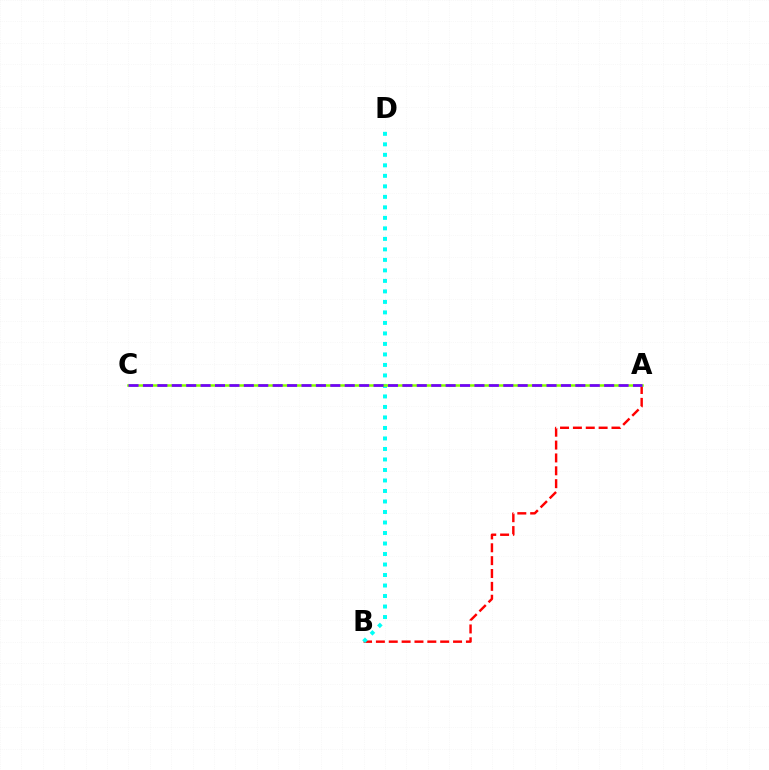{('A', 'B'): [{'color': '#ff0000', 'line_style': 'dashed', 'thickness': 1.75}], ('B', 'D'): [{'color': '#00fff6', 'line_style': 'dotted', 'thickness': 2.85}], ('A', 'C'): [{'color': '#84ff00', 'line_style': 'solid', 'thickness': 1.81}, {'color': '#7200ff', 'line_style': 'dashed', 'thickness': 1.96}]}